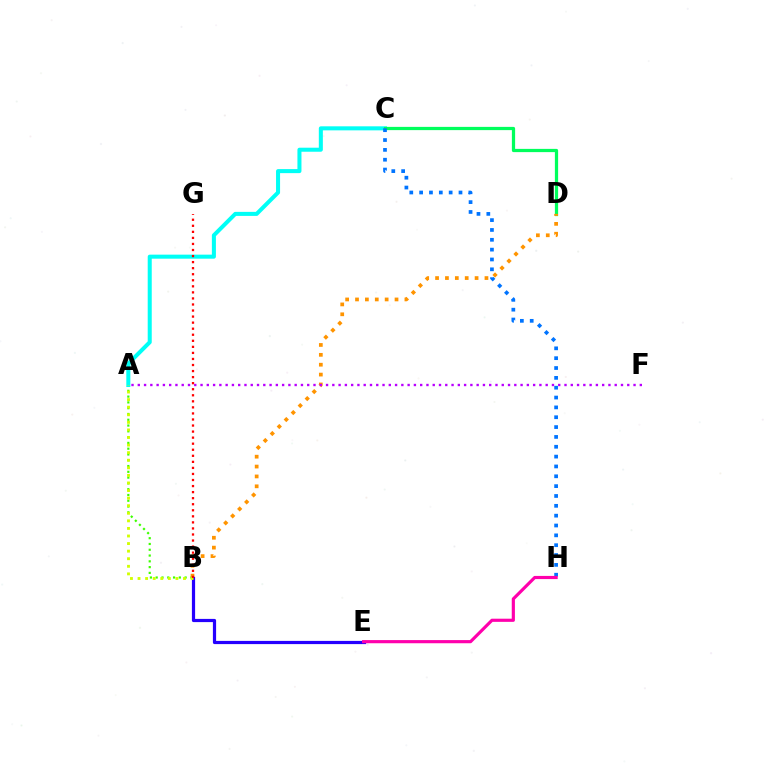{('A', 'B'): [{'color': '#3dff00', 'line_style': 'dotted', 'thickness': 1.57}, {'color': '#d1ff00', 'line_style': 'dotted', 'thickness': 2.06}], ('A', 'C'): [{'color': '#00fff6', 'line_style': 'solid', 'thickness': 2.9}], ('C', 'D'): [{'color': '#00ff5c', 'line_style': 'solid', 'thickness': 2.34}], ('B', 'D'): [{'color': '#ff9400', 'line_style': 'dotted', 'thickness': 2.68}], ('B', 'E'): [{'color': '#2500ff', 'line_style': 'solid', 'thickness': 2.31}], ('B', 'G'): [{'color': '#ff0000', 'line_style': 'dotted', 'thickness': 1.64}], ('A', 'F'): [{'color': '#b900ff', 'line_style': 'dotted', 'thickness': 1.7}], ('C', 'H'): [{'color': '#0074ff', 'line_style': 'dotted', 'thickness': 2.67}], ('E', 'H'): [{'color': '#ff00ac', 'line_style': 'solid', 'thickness': 2.28}]}